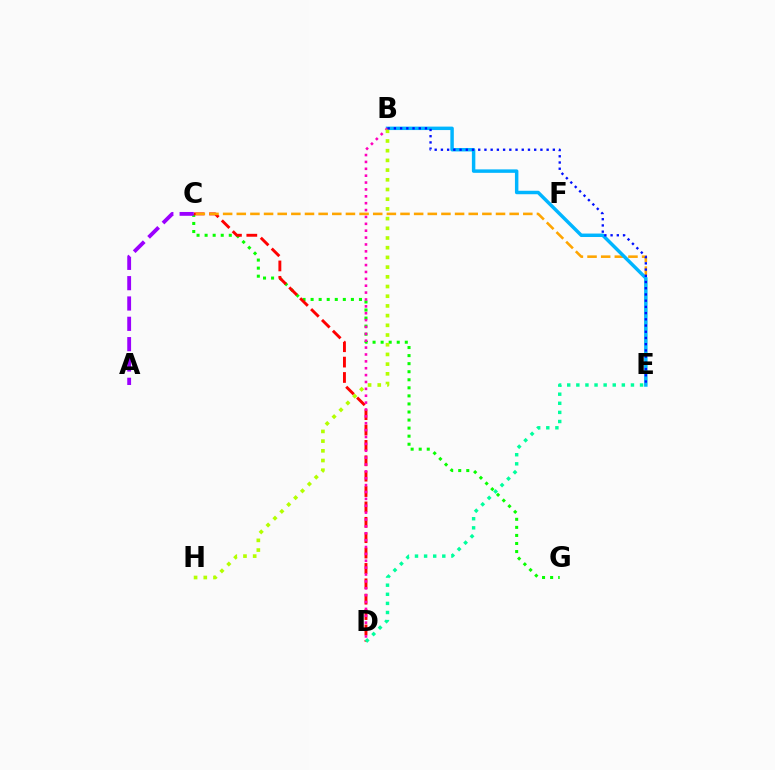{('C', 'G'): [{'color': '#08ff00', 'line_style': 'dotted', 'thickness': 2.19}], ('C', 'D'): [{'color': '#ff0000', 'line_style': 'dashed', 'thickness': 2.09}], ('C', 'E'): [{'color': '#ffa500', 'line_style': 'dashed', 'thickness': 1.85}], ('B', 'E'): [{'color': '#00b5ff', 'line_style': 'solid', 'thickness': 2.49}, {'color': '#0010ff', 'line_style': 'dotted', 'thickness': 1.69}], ('B', 'D'): [{'color': '#ff00bd', 'line_style': 'dotted', 'thickness': 1.87}], ('B', 'H'): [{'color': '#b3ff00', 'line_style': 'dotted', 'thickness': 2.64}], ('A', 'C'): [{'color': '#9b00ff', 'line_style': 'dashed', 'thickness': 2.76}], ('D', 'E'): [{'color': '#00ff9d', 'line_style': 'dotted', 'thickness': 2.47}]}